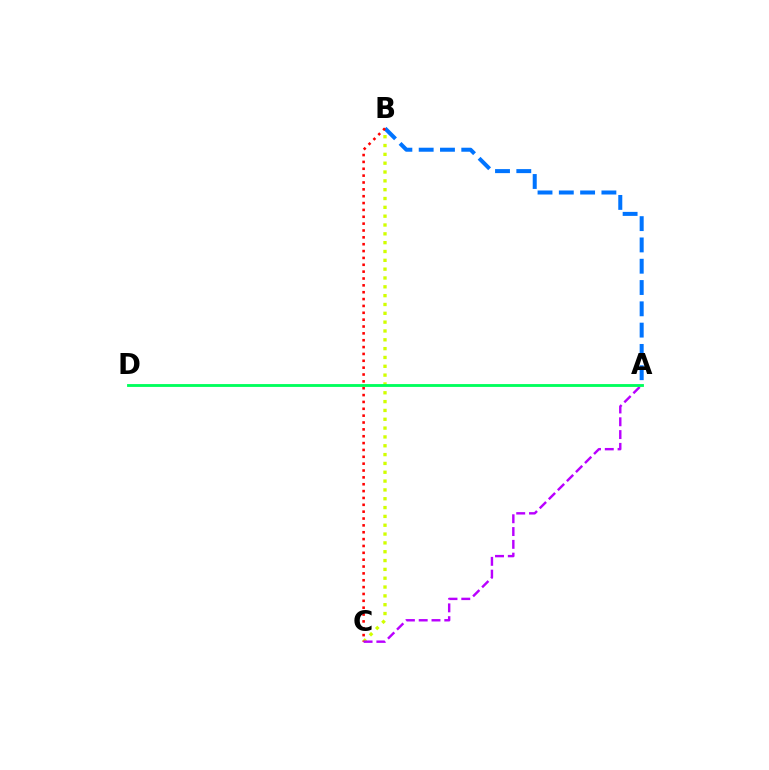{('B', 'C'): [{'color': '#d1ff00', 'line_style': 'dotted', 'thickness': 2.4}, {'color': '#ff0000', 'line_style': 'dotted', 'thickness': 1.86}], ('A', 'B'): [{'color': '#0074ff', 'line_style': 'dashed', 'thickness': 2.89}], ('A', 'C'): [{'color': '#b900ff', 'line_style': 'dashed', 'thickness': 1.74}], ('A', 'D'): [{'color': '#00ff5c', 'line_style': 'solid', 'thickness': 2.05}]}